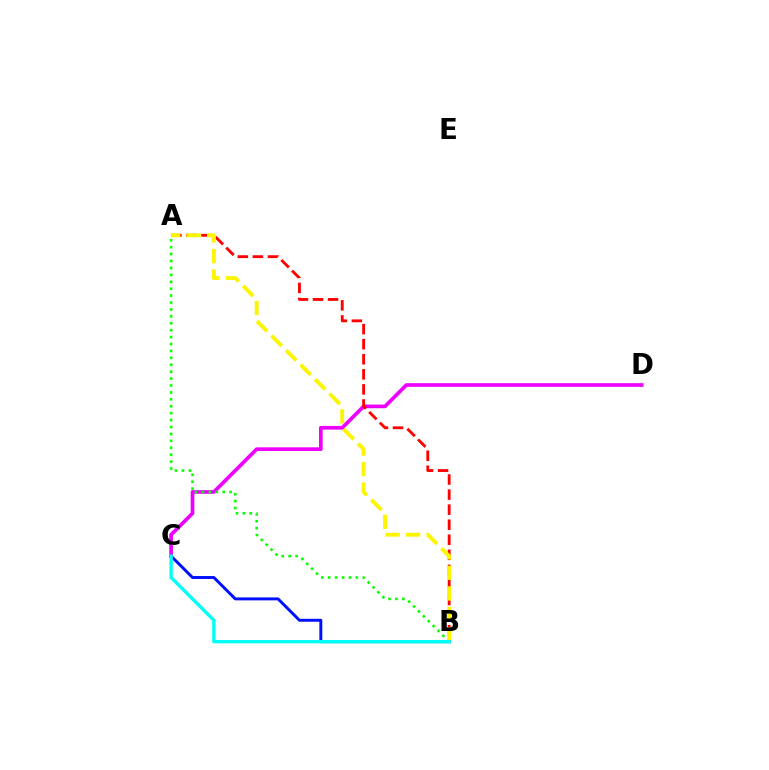{('C', 'D'): [{'color': '#ee00ff', 'line_style': 'solid', 'thickness': 2.66}], ('A', 'B'): [{'color': '#08ff00', 'line_style': 'dotted', 'thickness': 1.88}, {'color': '#ff0000', 'line_style': 'dashed', 'thickness': 2.05}, {'color': '#fcf500', 'line_style': 'dashed', 'thickness': 2.79}], ('B', 'C'): [{'color': '#0010ff', 'line_style': 'solid', 'thickness': 2.12}, {'color': '#00fff6', 'line_style': 'solid', 'thickness': 2.41}]}